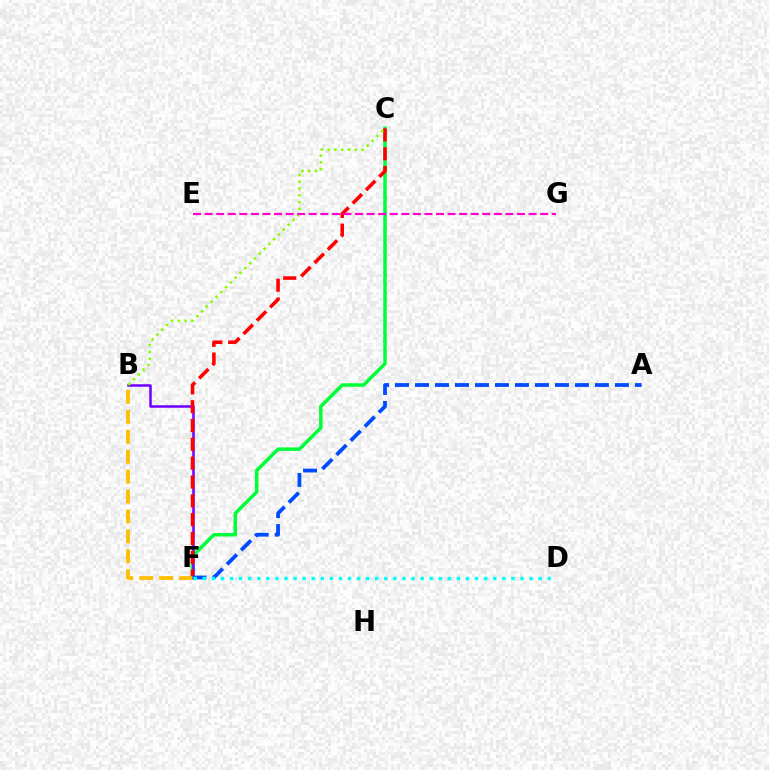{('C', 'F'): [{'color': '#00ff39', 'line_style': 'solid', 'thickness': 2.54}, {'color': '#ff0000', 'line_style': 'dashed', 'thickness': 2.56}], ('B', 'F'): [{'color': '#7200ff', 'line_style': 'solid', 'thickness': 1.82}, {'color': '#ffbd00', 'line_style': 'dashed', 'thickness': 2.71}], ('B', 'C'): [{'color': '#84ff00', 'line_style': 'dotted', 'thickness': 1.85}], ('E', 'G'): [{'color': '#ff00cf', 'line_style': 'dashed', 'thickness': 1.57}], ('A', 'F'): [{'color': '#004bff', 'line_style': 'dashed', 'thickness': 2.72}], ('D', 'F'): [{'color': '#00fff6', 'line_style': 'dotted', 'thickness': 2.47}]}